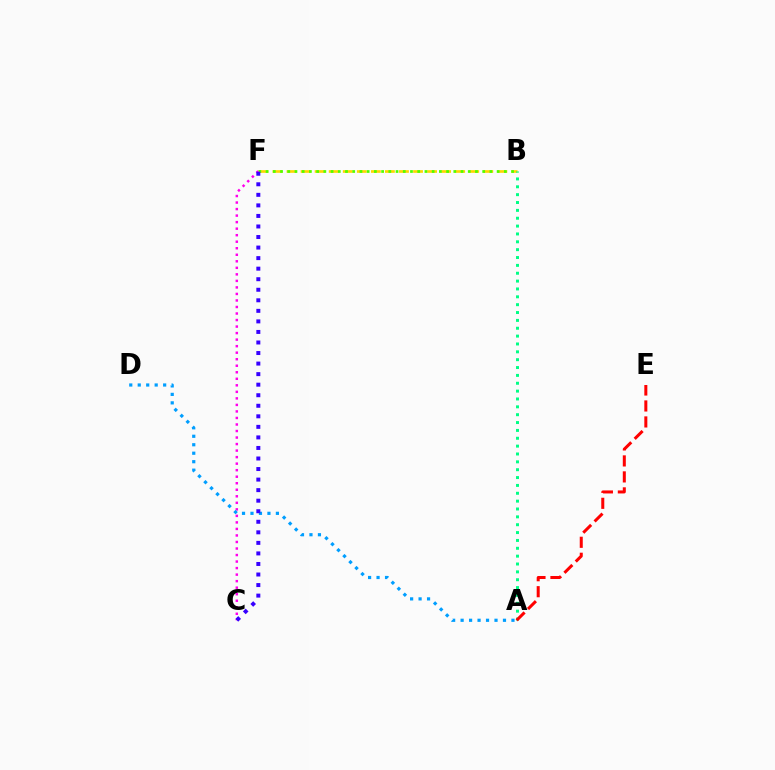{('B', 'F'): [{'color': '#ffd500', 'line_style': 'dashed', 'thickness': 1.91}, {'color': '#4fff00', 'line_style': 'dotted', 'thickness': 1.96}], ('A', 'B'): [{'color': '#00ff86', 'line_style': 'dotted', 'thickness': 2.14}], ('C', 'F'): [{'color': '#ff00ed', 'line_style': 'dotted', 'thickness': 1.77}, {'color': '#3700ff', 'line_style': 'dotted', 'thickness': 2.87}], ('A', 'D'): [{'color': '#009eff', 'line_style': 'dotted', 'thickness': 2.3}], ('A', 'E'): [{'color': '#ff0000', 'line_style': 'dashed', 'thickness': 2.17}]}